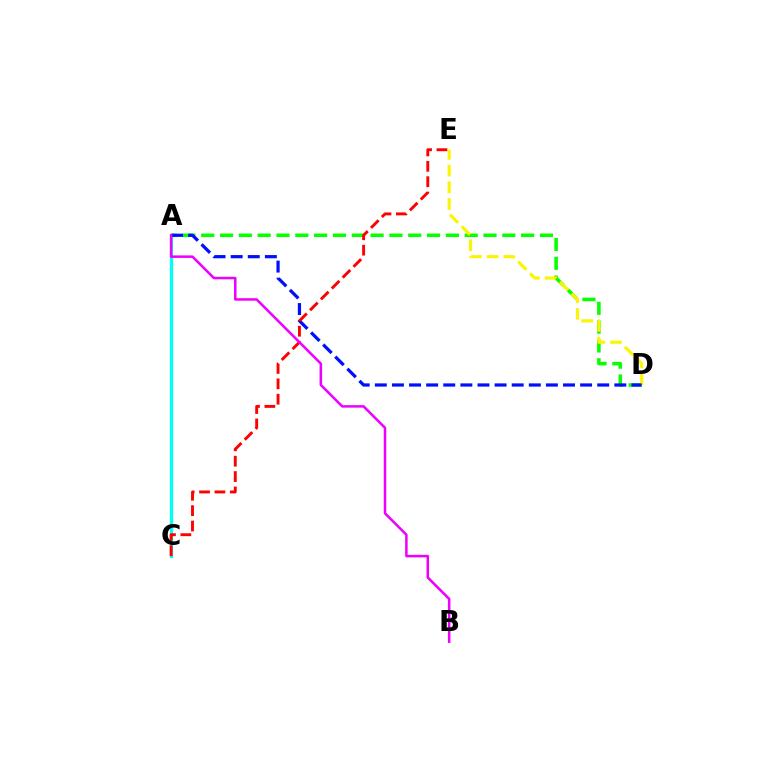{('A', 'C'): [{'color': '#00fff6', 'line_style': 'solid', 'thickness': 2.33}], ('A', 'D'): [{'color': '#08ff00', 'line_style': 'dashed', 'thickness': 2.56}, {'color': '#0010ff', 'line_style': 'dashed', 'thickness': 2.32}], ('D', 'E'): [{'color': '#fcf500', 'line_style': 'dashed', 'thickness': 2.27}], ('C', 'E'): [{'color': '#ff0000', 'line_style': 'dashed', 'thickness': 2.09}], ('A', 'B'): [{'color': '#ee00ff', 'line_style': 'solid', 'thickness': 1.82}]}